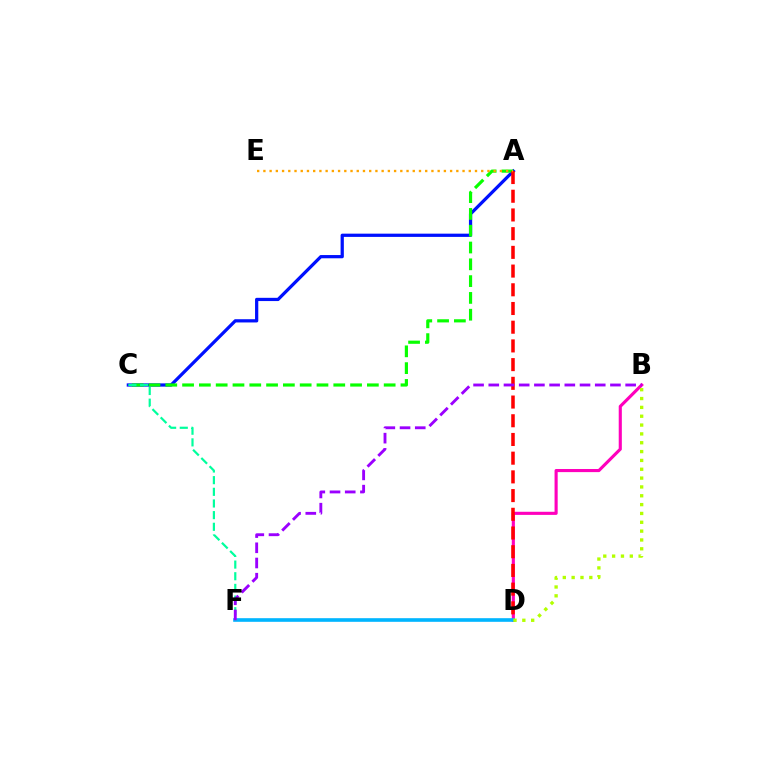{('B', 'D'): [{'color': '#ff00bd', 'line_style': 'solid', 'thickness': 2.25}, {'color': '#b3ff00', 'line_style': 'dotted', 'thickness': 2.4}], ('A', 'C'): [{'color': '#0010ff', 'line_style': 'solid', 'thickness': 2.33}, {'color': '#08ff00', 'line_style': 'dashed', 'thickness': 2.28}], ('D', 'F'): [{'color': '#00b5ff', 'line_style': 'solid', 'thickness': 2.61}], ('A', 'D'): [{'color': '#ff0000', 'line_style': 'dashed', 'thickness': 2.54}], ('C', 'F'): [{'color': '#00ff9d', 'line_style': 'dashed', 'thickness': 1.58}], ('A', 'E'): [{'color': '#ffa500', 'line_style': 'dotted', 'thickness': 1.69}], ('B', 'F'): [{'color': '#9b00ff', 'line_style': 'dashed', 'thickness': 2.07}]}